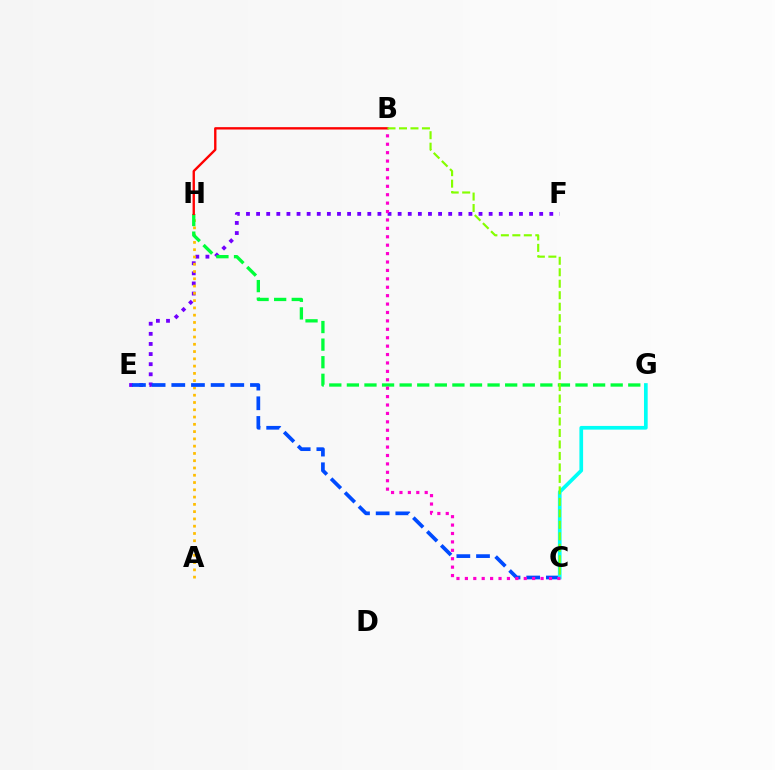{('E', 'F'): [{'color': '#7200ff', 'line_style': 'dotted', 'thickness': 2.75}], ('A', 'H'): [{'color': '#ffbd00', 'line_style': 'dotted', 'thickness': 1.98}], ('C', 'E'): [{'color': '#004bff', 'line_style': 'dashed', 'thickness': 2.67}], ('C', 'G'): [{'color': '#00fff6', 'line_style': 'solid', 'thickness': 2.66}], ('G', 'H'): [{'color': '#00ff39', 'line_style': 'dashed', 'thickness': 2.39}], ('B', 'C'): [{'color': '#ff00cf', 'line_style': 'dotted', 'thickness': 2.29}, {'color': '#84ff00', 'line_style': 'dashed', 'thickness': 1.56}], ('B', 'H'): [{'color': '#ff0000', 'line_style': 'solid', 'thickness': 1.7}]}